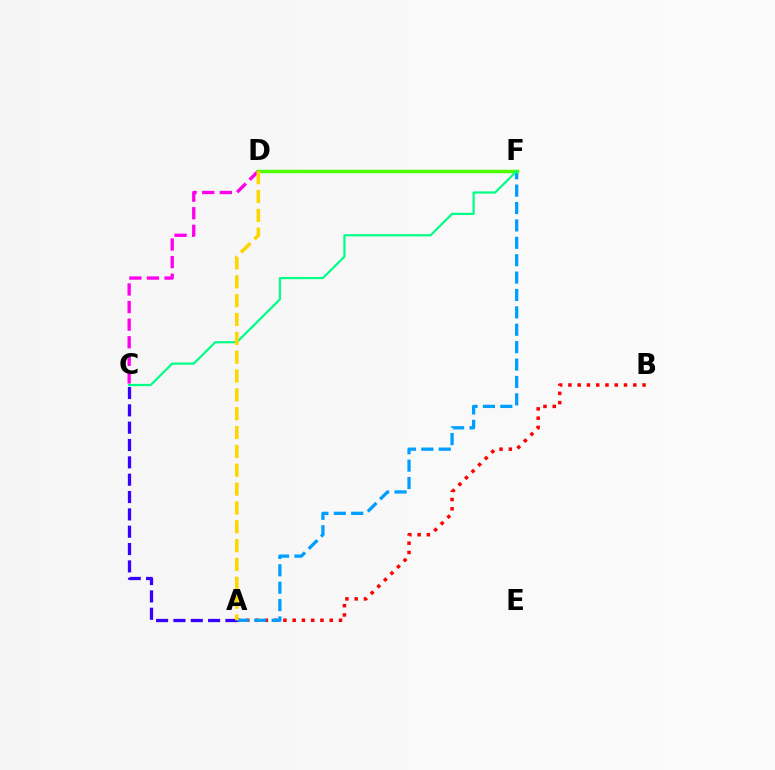{('A', 'B'): [{'color': '#ff0000', 'line_style': 'dotted', 'thickness': 2.52}], ('A', 'F'): [{'color': '#009eff', 'line_style': 'dashed', 'thickness': 2.36}], ('A', 'C'): [{'color': '#3700ff', 'line_style': 'dashed', 'thickness': 2.36}], ('C', 'D'): [{'color': '#ff00ed', 'line_style': 'dashed', 'thickness': 2.39}], ('D', 'F'): [{'color': '#4fff00', 'line_style': 'solid', 'thickness': 2.51}], ('C', 'F'): [{'color': '#00ff86', 'line_style': 'solid', 'thickness': 1.6}], ('A', 'D'): [{'color': '#ffd500', 'line_style': 'dashed', 'thickness': 2.56}]}